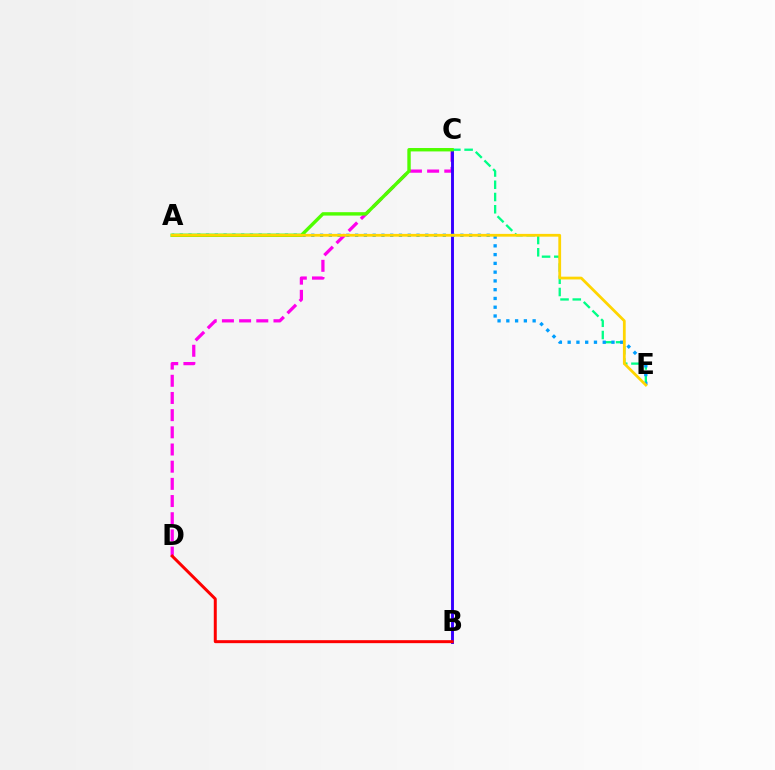{('C', 'D'): [{'color': '#ff00ed', 'line_style': 'dashed', 'thickness': 2.33}], ('B', 'C'): [{'color': '#3700ff', 'line_style': 'solid', 'thickness': 2.1}], ('C', 'E'): [{'color': '#00ff86', 'line_style': 'dashed', 'thickness': 1.66}], ('A', 'E'): [{'color': '#009eff', 'line_style': 'dotted', 'thickness': 2.38}, {'color': '#ffd500', 'line_style': 'solid', 'thickness': 2.0}], ('A', 'C'): [{'color': '#4fff00', 'line_style': 'solid', 'thickness': 2.45}], ('B', 'D'): [{'color': '#ff0000', 'line_style': 'solid', 'thickness': 2.15}]}